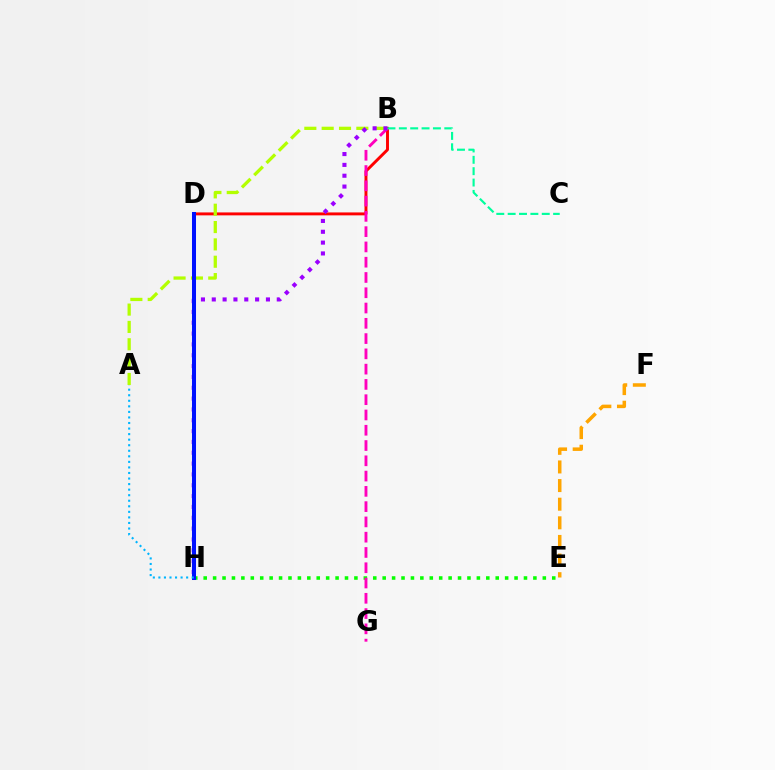{('B', 'D'): [{'color': '#ff0000', 'line_style': 'solid', 'thickness': 2.11}], ('E', 'H'): [{'color': '#08ff00', 'line_style': 'dotted', 'thickness': 2.56}], ('A', 'B'): [{'color': '#b3ff00', 'line_style': 'dashed', 'thickness': 2.36}], ('B', 'G'): [{'color': '#ff00bd', 'line_style': 'dashed', 'thickness': 2.08}], ('B', 'H'): [{'color': '#9b00ff', 'line_style': 'dotted', 'thickness': 2.94}], ('D', 'H'): [{'color': '#0010ff', 'line_style': 'solid', 'thickness': 2.9}], ('E', 'F'): [{'color': '#ffa500', 'line_style': 'dashed', 'thickness': 2.53}], ('B', 'C'): [{'color': '#00ff9d', 'line_style': 'dashed', 'thickness': 1.54}], ('A', 'H'): [{'color': '#00b5ff', 'line_style': 'dotted', 'thickness': 1.51}]}